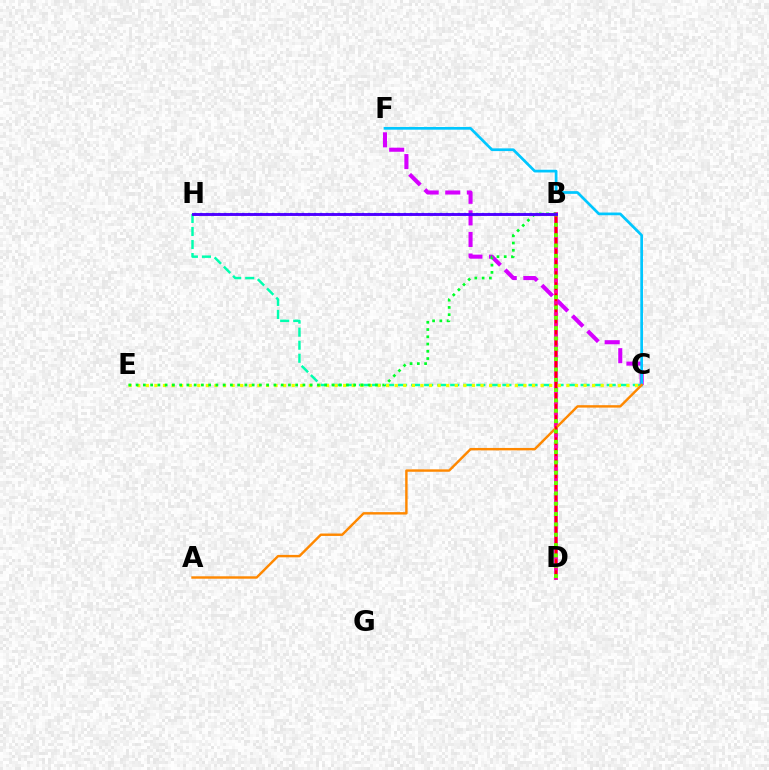{('C', 'F'): [{'color': '#d600ff', 'line_style': 'dashed', 'thickness': 2.93}, {'color': '#00c7ff', 'line_style': 'solid', 'thickness': 1.96}], ('C', 'H'): [{'color': '#00ffaf', 'line_style': 'dashed', 'thickness': 1.77}], ('B', 'H'): [{'color': '#003fff', 'line_style': 'dotted', 'thickness': 1.63}, {'color': '#4f00ff', 'line_style': 'solid', 'thickness': 2.09}], ('B', 'D'): [{'color': '#ff00a0', 'line_style': 'solid', 'thickness': 2.76}, {'color': '#ff0000', 'line_style': 'dashed', 'thickness': 1.5}, {'color': '#66ff00', 'line_style': 'dotted', 'thickness': 2.81}], ('C', 'E'): [{'color': '#eeff00', 'line_style': 'dotted', 'thickness': 2.33}], ('A', 'C'): [{'color': '#ff8800', 'line_style': 'solid', 'thickness': 1.75}], ('B', 'E'): [{'color': '#00ff27', 'line_style': 'dotted', 'thickness': 1.97}]}